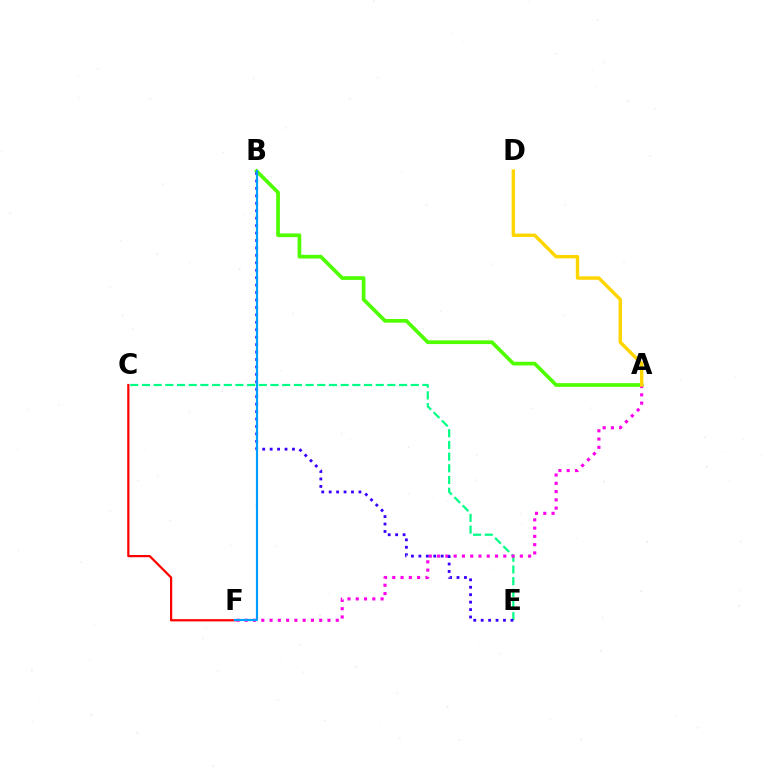{('A', 'B'): [{'color': '#4fff00', 'line_style': 'solid', 'thickness': 2.66}], ('C', 'E'): [{'color': '#00ff86', 'line_style': 'dashed', 'thickness': 1.59}], ('C', 'F'): [{'color': '#ff0000', 'line_style': 'solid', 'thickness': 1.61}], ('A', 'F'): [{'color': '#ff00ed', 'line_style': 'dotted', 'thickness': 2.25}], ('B', 'E'): [{'color': '#3700ff', 'line_style': 'dotted', 'thickness': 2.02}], ('B', 'F'): [{'color': '#009eff', 'line_style': 'solid', 'thickness': 1.56}], ('A', 'D'): [{'color': '#ffd500', 'line_style': 'solid', 'thickness': 2.46}]}